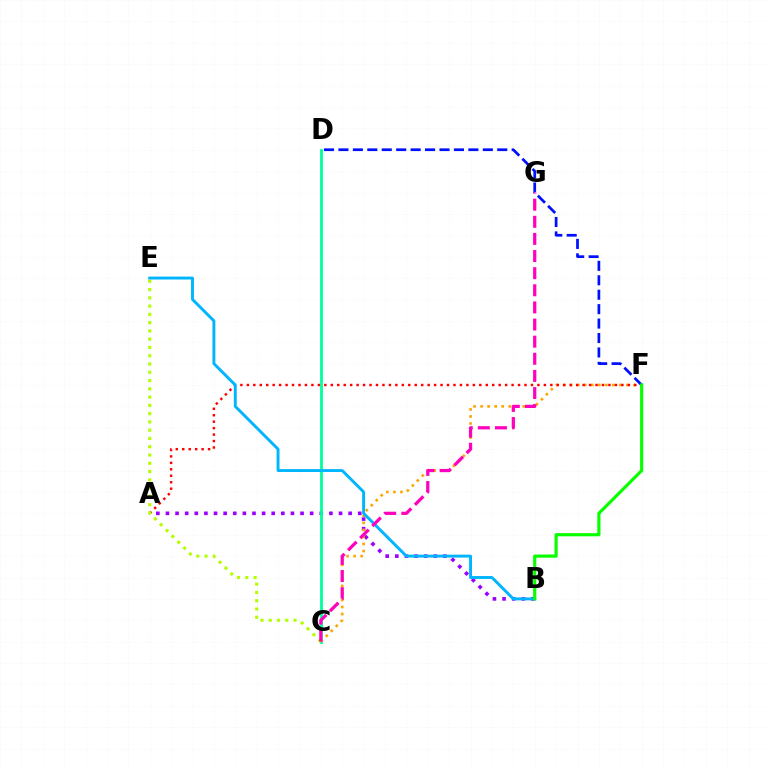{('A', 'B'): [{'color': '#9b00ff', 'line_style': 'dotted', 'thickness': 2.61}], ('C', 'D'): [{'color': '#00ff9d', 'line_style': 'solid', 'thickness': 2.04}], ('C', 'F'): [{'color': '#ffa500', 'line_style': 'dotted', 'thickness': 1.91}], ('A', 'F'): [{'color': '#ff0000', 'line_style': 'dotted', 'thickness': 1.75}], ('C', 'E'): [{'color': '#b3ff00', 'line_style': 'dotted', 'thickness': 2.25}], ('B', 'E'): [{'color': '#00b5ff', 'line_style': 'solid', 'thickness': 2.1}], ('D', 'F'): [{'color': '#0010ff', 'line_style': 'dashed', 'thickness': 1.96}], ('B', 'F'): [{'color': '#08ff00', 'line_style': 'solid', 'thickness': 2.27}], ('C', 'G'): [{'color': '#ff00bd', 'line_style': 'dashed', 'thickness': 2.33}]}